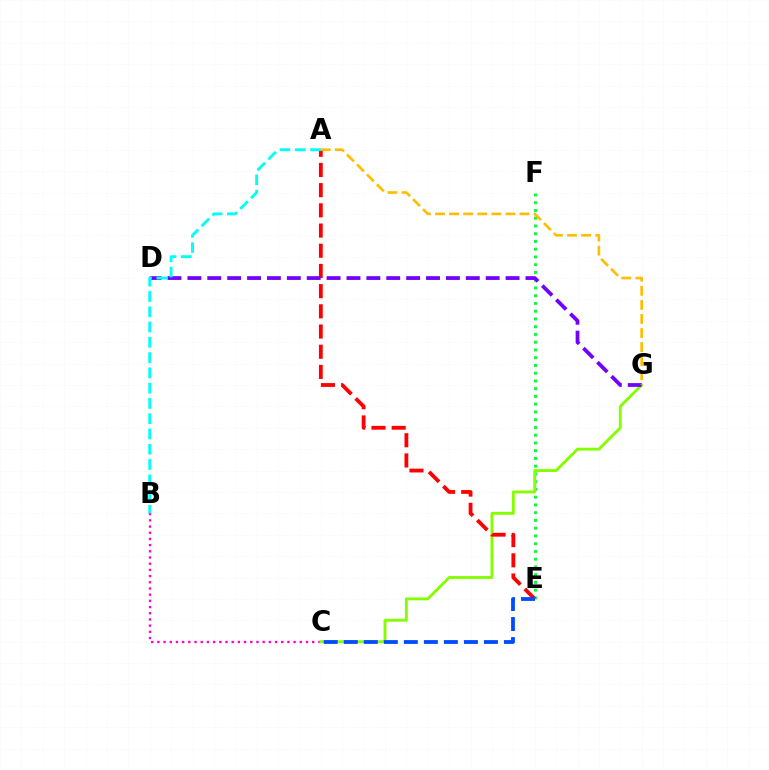{('B', 'C'): [{'color': '#ff00cf', 'line_style': 'dotted', 'thickness': 1.68}], ('E', 'F'): [{'color': '#00ff39', 'line_style': 'dotted', 'thickness': 2.11}], ('C', 'G'): [{'color': '#84ff00', 'line_style': 'solid', 'thickness': 2.07}], ('A', 'E'): [{'color': '#ff0000', 'line_style': 'dashed', 'thickness': 2.74}], ('C', 'E'): [{'color': '#004bff', 'line_style': 'dashed', 'thickness': 2.72}], ('D', 'G'): [{'color': '#7200ff', 'line_style': 'dashed', 'thickness': 2.7}], ('A', 'B'): [{'color': '#00fff6', 'line_style': 'dashed', 'thickness': 2.08}], ('A', 'G'): [{'color': '#ffbd00', 'line_style': 'dashed', 'thickness': 1.91}]}